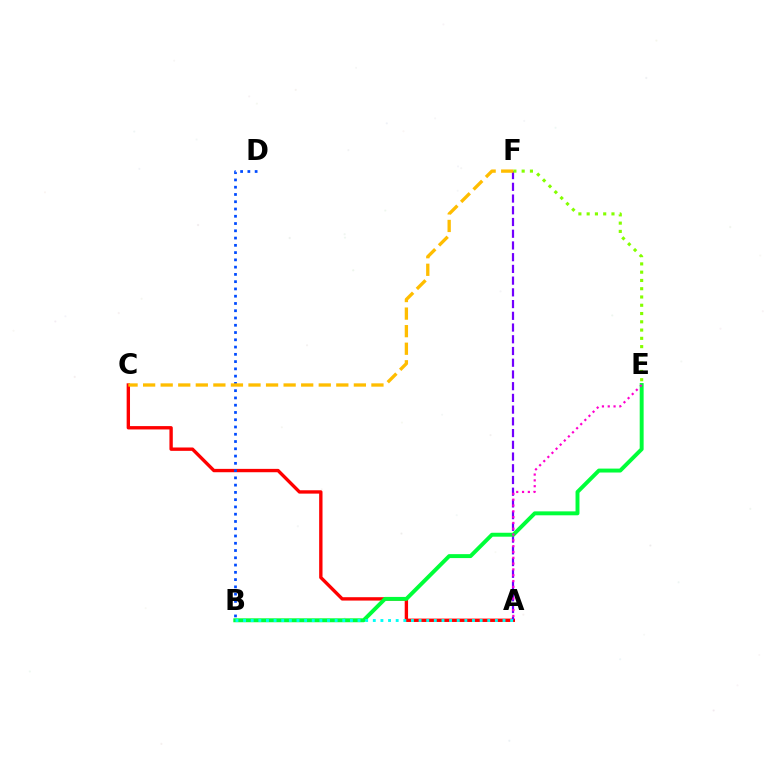{('A', 'C'): [{'color': '#ff0000', 'line_style': 'solid', 'thickness': 2.42}], ('A', 'F'): [{'color': '#7200ff', 'line_style': 'dashed', 'thickness': 1.59}], ('B', 'D'): [{'color': '#004bff', 'line_style': 'dotted', 'thickness': 1.97}], ('E', 'F'): [{'color': '#84ff00', 'line_style': 'dotted', 'thickness': 2.25}], ('B', 'E'): [{'color': '#00ff39', 'line_style': 'solid', 'thickness': 2.83}], ('A', 'B'): [{'color': '#00fff6', 'line_style': 'dotted', 'thickness': 2.07}], ('A', 'E'): [{'color': '#ff00cf', 'line_style': 'dotted', 'thickness': 1.58}], ('C', 'F'): [{'color': '#ffbd00', 'line_style': 'dashed', 'thickness': 2.39}]}